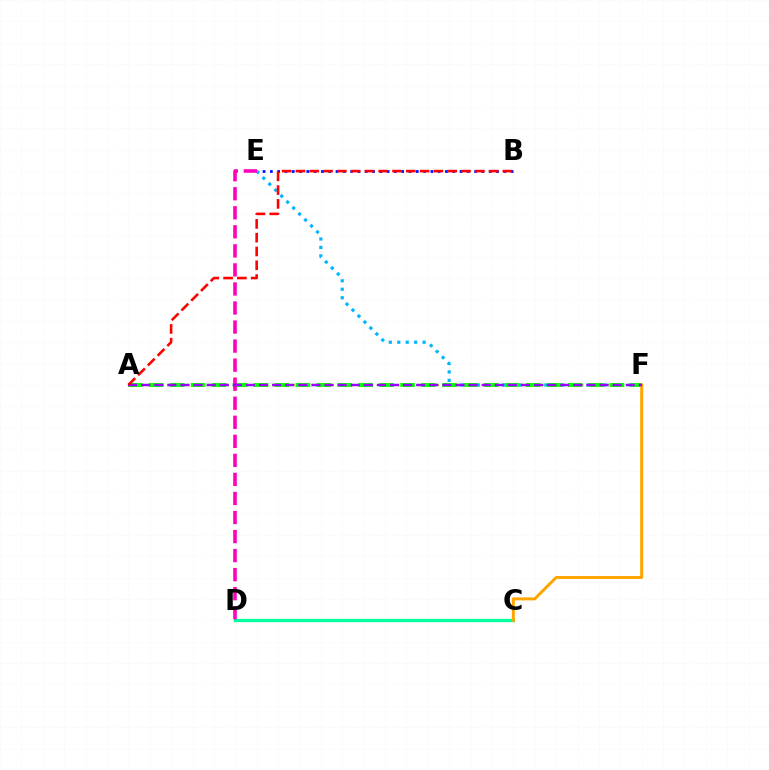{('C', 'D'): [{'color': '#00ff9d', 'line_style': 'solid', 'thickness': 2.39}], ('A', 'F'): [{'color': '#b3ff00', 'line_style': 'dotted', 'thickness': 1.79}, {'color': '#08ff00', 'line_style': 'dashed', 'thickness': 2.84}, {'color': '#9b00ff', 'line_style': 'dashed', 'thickness': 1.78}], ('B', 'E'): [{'color': '#0010ff', 'line_style': 'dotted', 'thickness': 1.98}], ('E', 'F'): [{'color': '#00b5ff', 'line_style': 'dotted', 'thickness': 2.29}], ('C', 'F'): [{'color': '#ffa500', 'line_style': 'solid', 'thickness': 2.16}], ('D', 'E'): [{'color': '#ff00bd', 'line_style': 'dashed', 'thickness': 2.59}], ('A', 'B'): [{'color': '#ff0000', 'line_style': 'dashed', 'thickness': 1.87}]}